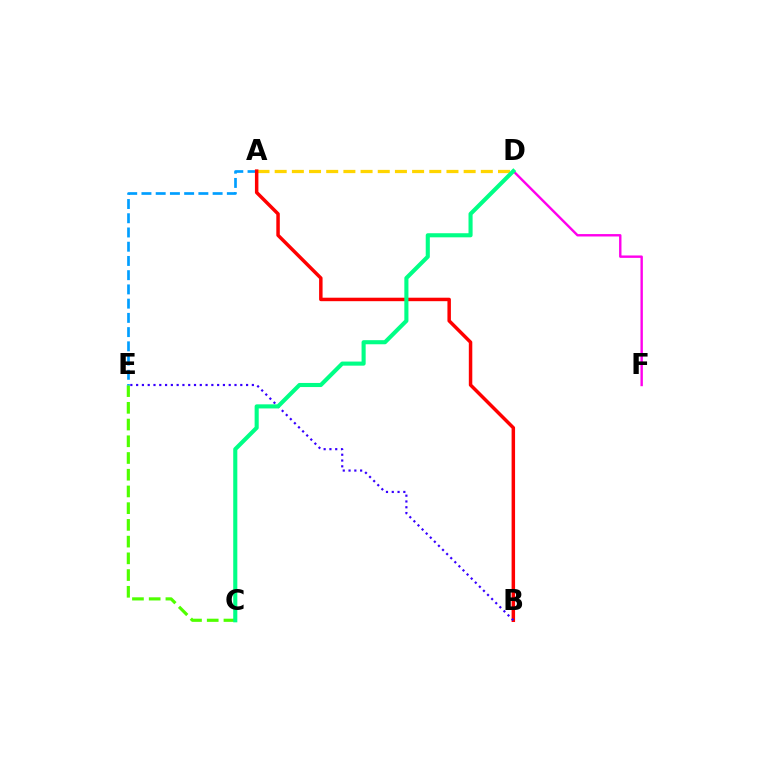{('A', 'D'): [{'color': '#ffd500', 'line_style': 'dashed', 'thickness': 2.33}], ('C', 'E'): [{'color': '#4fff00', 'line_style': 'dashed', 'thickness': 2.27}], ('A', 'E'): [{'color': '#009eff', 'line_style': 'dashed', 'thickness': 1.93}], ('A', 'B'): [{'color': '#ff0000', 'line_style': 'solid', 'thickness': 2.5}], ('B', 'E'): [{'color': '#3700ff', 'line_style': 'dotted', 'thickness': 1.57}], ('D', 'F'): [{'color': '#ff00ed', 'line_style': 'solid', 'thickness': 1.73}], ('C', 'D'): [{'color': '#00ff86', 'line_style': 'solid', 'thickness': 2.95}]}